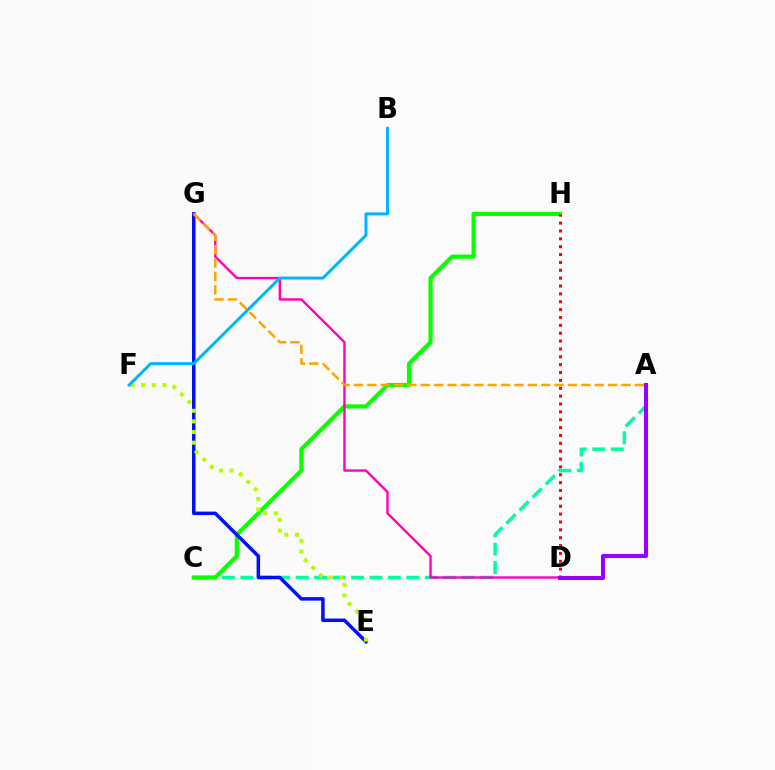{('A', 'C'): [{'color': '#00ff9d', 'line_style': 'dashed', 'thickness': 2.51}], ('C', 'H'): [{'color': '#08ff00', 'line_style': 'solid', 'thickness': 2.99}], ('E', 'G'): [{'color': '#0010ff', 'line_style': 'solid', 'thickness': 2.51}], ('D', 'G'): [{'color': '#ff00bd', 'line_style': 'solid', 'thickness': 1.72}], ('E', 'F'): [{'color': '#b3ff00', 'line_style': 'dotted', 'thickness': 2.89}], ('D', 'H'): [{'color': '#ff0000', 'line_style': 'dotted', 'thickness': 2.14}], ('A', 'D'): [{'color': '#9b00ff', 'line_style': 'solid', 'thickness': 2.9}], ('A', 'G'): [{'color': '#ffa500', 'line_style': 'dashed', 'thickness': 1.82}], ('B', 'F'): [{'color': '#00b5ff', 'line_style': 'solid', 'thickness': 2.15}]}